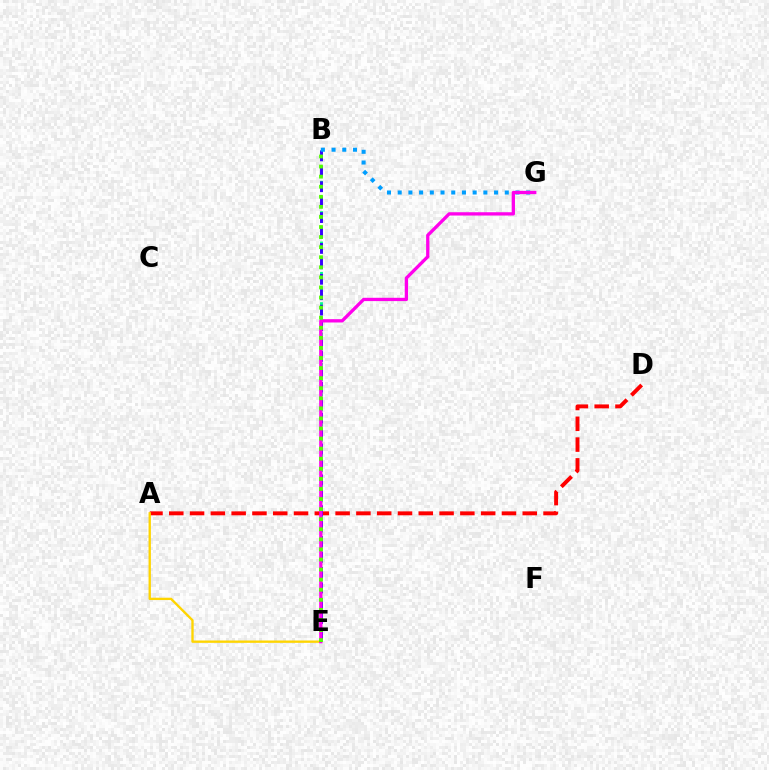{('B', 'E'): [{'color': '#00ff86', 'line_style': 'dotted', 'thickness': 2.06}, {'color': '#3700ff', 'line_style': 'dashed', 'thickness': 2.1}, {'color': '#4fff00', 'line_style': 'dotted', 'thickness': 2.74}], ('A', 'D'): [{'color': '#ff0000', 'line_style': 'dashed', 'thickness': 2.82}], ('A', 'E'): [{'color': '#ffd500', 'line_style': 'solid', 'thickness': 1.69}], ('B', 'G'): [{'color': '#009eff', 'line_style': 'dotted', 'thickness': 2.91}], ('E', 'G'): [{'color': '#ff00ed', 'line_style': 'solid', 'thickness': 2.38}]}